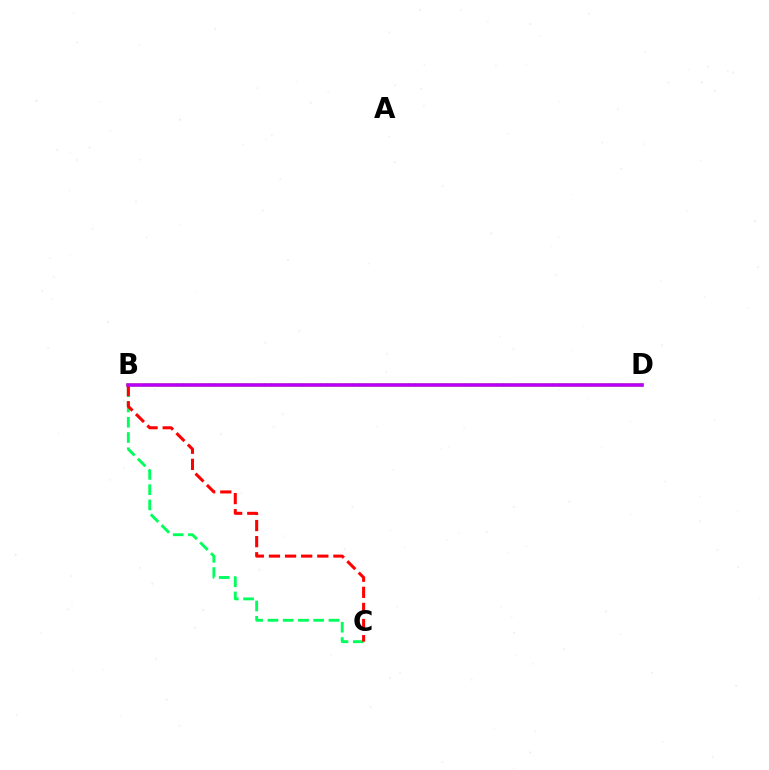{('B', 'D'): [{'color': '#d1ff00', 'line_style': 'solid', 'thickness': 2.64}, {'color': '#0074ff', 'line_style': 'dotted', 'thickness': 1.7}, {'color': '#b900ff', 'line_style': 'solid', 'thickness': 2.55}], ('B', 'C'): [{'color': '#00ff5c', 'line_style': 'dashed', 'thickness': 2.07}, {'color': '#ff0000', 'line_style': 'dashed', 'thickness': 2.19}]}